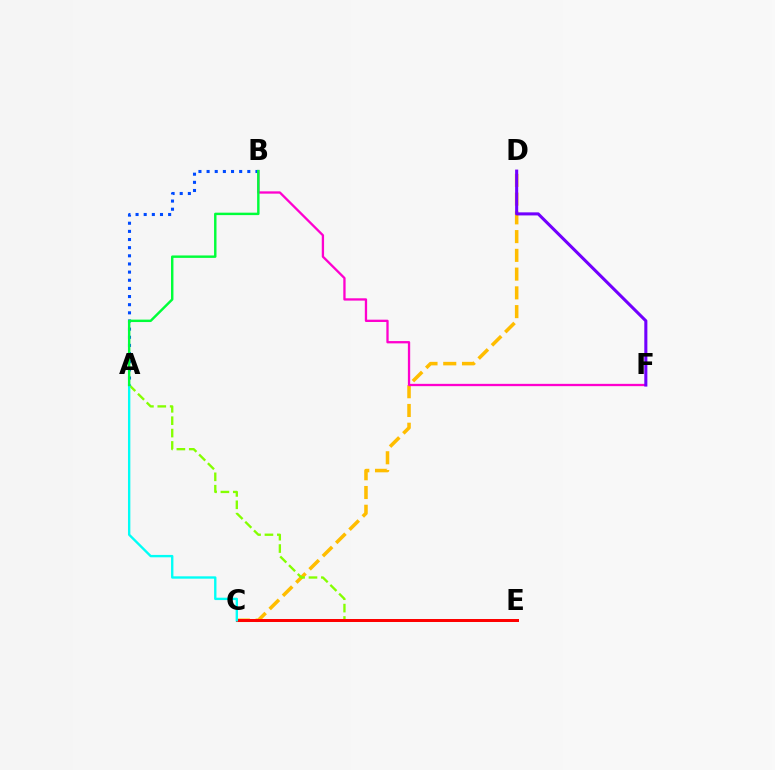{('C', 'D'): [{'color': '#ffbd00', 'line_style': 'dashed', 'thickness': 2.55}], ('A', 'E'): [{'color': '#84ff00', 'line_style': 'dashed', 'thickness': 1.68}], ('B', 'F'): [{'color': '#ff00cf', 'line_style': 'solid', 'thickness': 1.66}], ('A', 'B'): [{'color': '#004bff', 'line_style': 'dotted', 'thickness': 2.21}, {'color': '#00ff39', 'line_style': 'solid', 'thickness': 1.75}], ('C', 'E'): [{'color': '#ff0000', 'line_style': 'solid', 'thickness': 2.15}], ('D', 'F'): [{'color': '#7200ff', 'line_style': 'solid', 'thickness': 2.21}], ('A', 'C'): [{'color': '#00fff6', 'line_style': 'solid', 'thickness': 1.71}]}